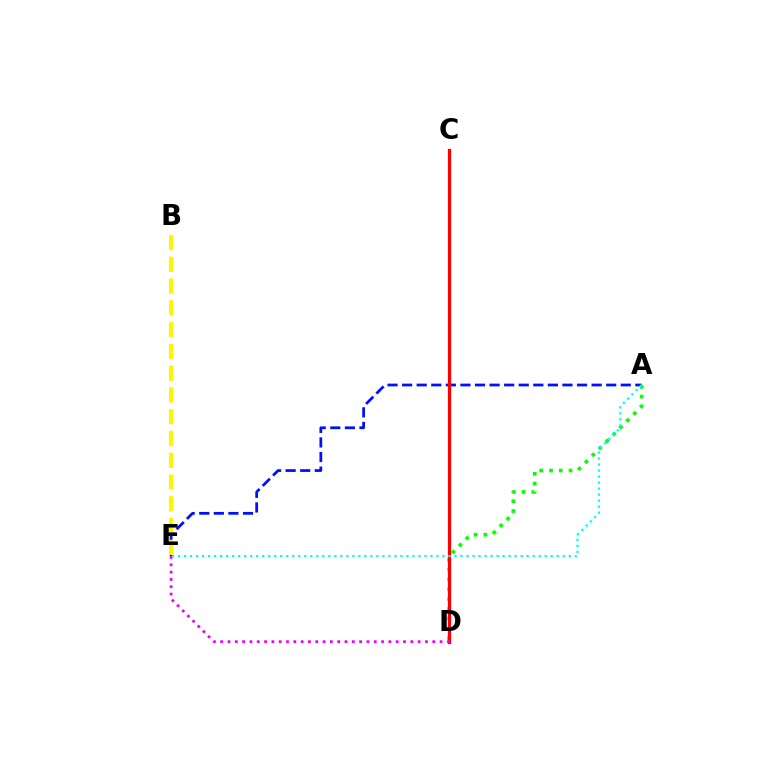{('A', 'D'): [{'color': '#08ff00', 'line_style': 'dotted', 'thickness': 2.65}], ('A', 'E'): [{'color': '#0010ff', 'line_style': 'dashed', 'thickness': 1.98}, {'color': '#00fff6', 'line_style': 'dotted', 'thickness': 1.63}], ('B', 'E'): [{'color': '#fcf500', 'line_style': 'dashed', 'thickness': 2.96}], ('C', 'D'): [{'color': '#ff0000', 'line_style': 'solid', 'thickness': 2.33}], ('D', 'E'): [{'color': '#ee00ff', 'line_style': 'dotted', 'thickness': 1.99}]}